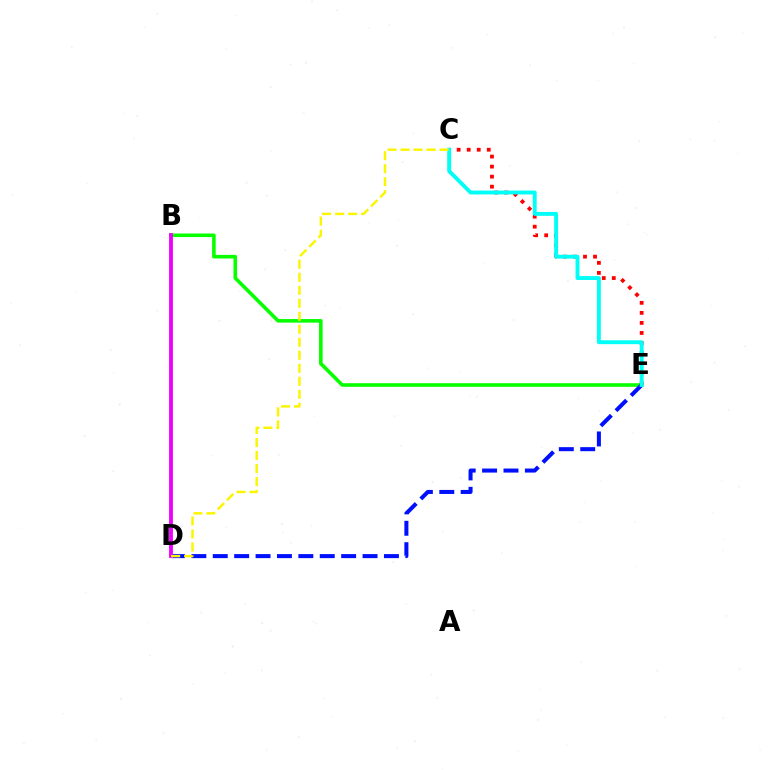{('B', 'E'): [{'color': '#08ff00', 'line_style': 'solid', 'thickness': 2.59}], ('D', 'E'): [{'color': '#0010ff', 'line_style': 'dashed', 'thickness': 2.91}], ('B', 'D'): [{'color': '#ee00ff', 'line_style': 'solid', 'thickness': 2.76}], ('C', 'E'): [{'color': '#ff0000', 'line_style': 'dotted', 'thickness': 2.73}, {'color': '#00fff6', 'line_style': 'solid', 'thickness': 2.81}], ('C', 'D'): [{'color': '#fcf500', 'line_style': 'dashed', 'thickness': 1.77}]}